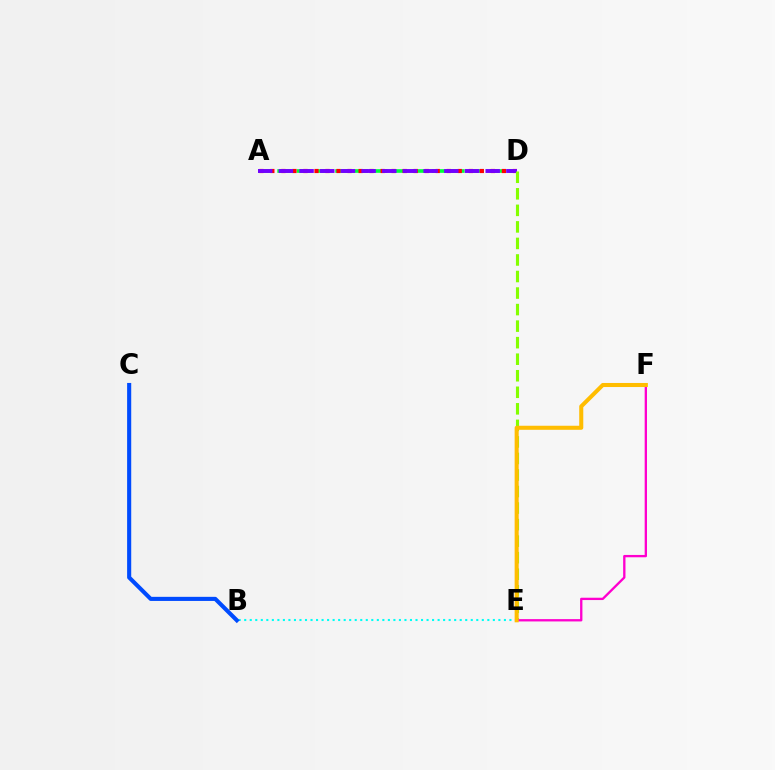{('B', 'E'): [{'color': '#00fff6', 'line_style': 'dotted', 'thickness': 1.5}], ('A', 'D'): [{'color': '#00ff39', 'line_style': 'dashed', 'thickness': 2.62}, {'color': '#ff0000', 'line_style': 'dotted', 'thickness': 3.0}, {'color': '#7200ff', 'line_style': 'dashed', 'thickness': 2.81}], ('B', 'C'): [{'color': '#004bff', 'line_style': 'solid', 'thickness': 2.95}], ('D', 'E'): [{'color': '#84ff00', 'line_style': 'dashed', 'thickness': 2.25}], ('E', 'F'): [{'color': '#ff00cf', 'line_style': 'solid', 'thickness': 1.67}, {'color': '#ffbd00', 'line_style': 'solid', 'thickness': 2.92}]}